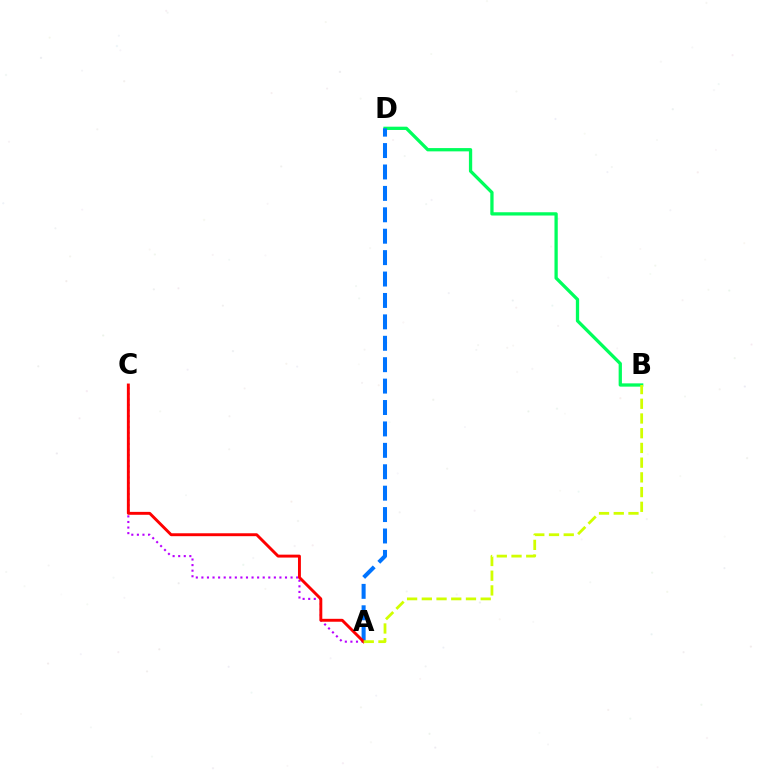{('A', 'C'): [{'color': '#b900ff', 'line_style': 'dotted', 'thickness': 1.51}, {'color': '#ff0000', 'line_style': 'solid', 'thickness': 2.1}], ('B', 'D'): [{'color': '#00ff5c', 'line_style': 'solid', 'thickness': 2.36}], ('A', 'D'): [{'color': '#0074ff', 'line_style': 'dashed', 'thickness': 2.91}], ('A', 'B'): [{'color': '#d1ff00', 'line_style': 'dashed', 'thickness': 2.0}]}